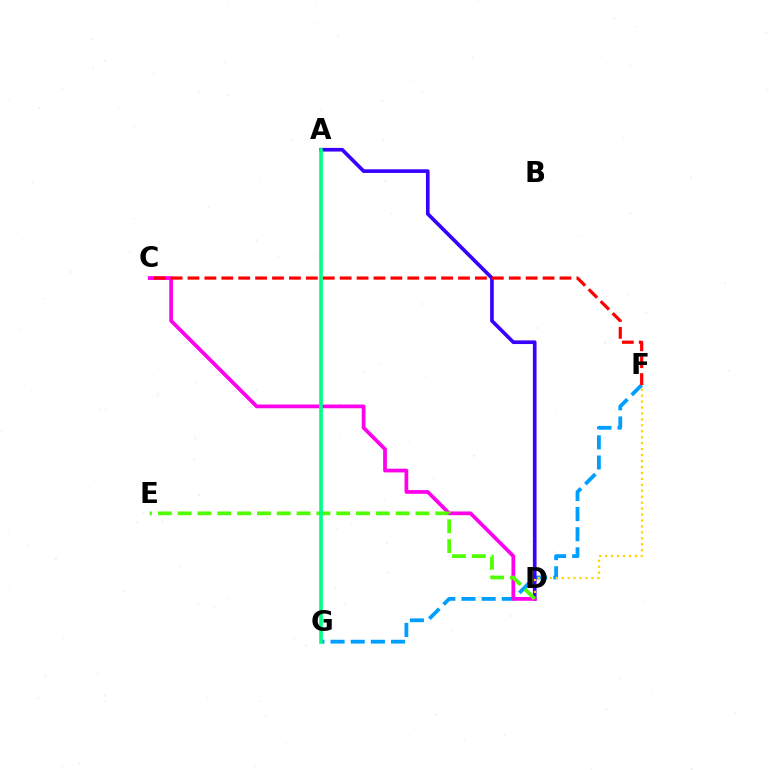{('F', 'G'): [{'color': '#009eff', 'line_style': 'dashed', 'thickness': 2.74}], ('A', 'D'): [{'color': '#3700ff', 'line_style': 'solid', 'thickness': 2.64}], ('D', 'F'): [{'color': '#ffd500', 'line_style': 'dotted', 'thickness': 1.62}], ('C', 'D'): [{'color': '#ff00ed', 'line_style': 'solid', 'thickness': 2.69}], ('D', 'E'): [{'color': '#4fff00', 'line_style': 'dashed', 'thickness': 2.69}], ('C', 'F'): [{'color': '#ff0000', 'line_style': 'dashed', 'thickness': 2.3}], ('A', 'G'): [{'color': '#00ff86', 'line_style': 'solid', 'thickness': 2.63}]}